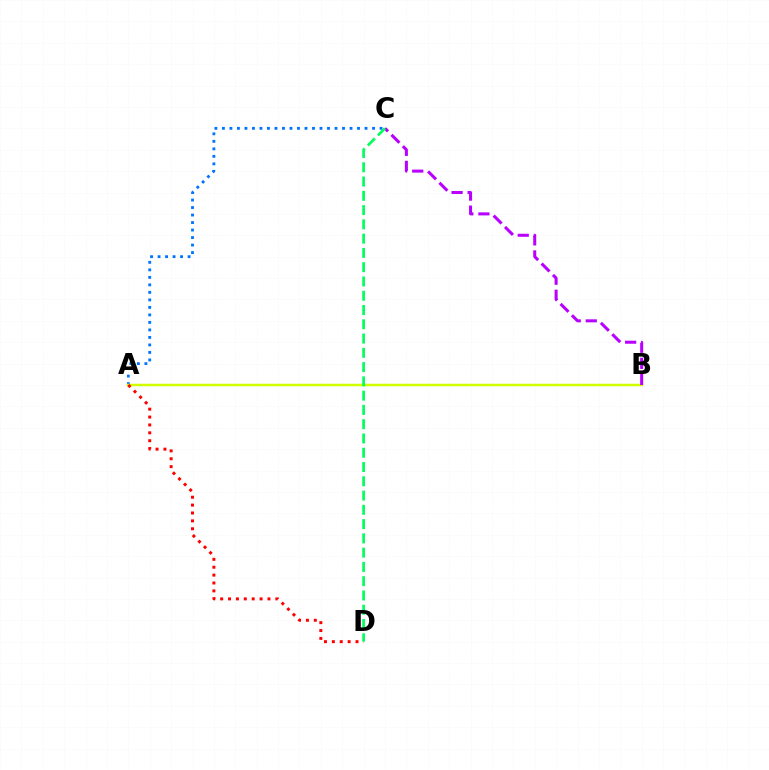{('A', 'C'): [{'color': '#0074ff', 'line_style': 'dotted', 'thickness': 2.04}], ('A', 'B'): [{'color': '#d1ff00', 'line_style': 'solid', 'thickness': 1.79}], ('A', 'D'): [{'color': '#ff0000', 'line_style': 'dotted', 'thickness': 2.14}], ('B', 'C'): [{'color': '#b900ff', 'line_style': 'dashed', 'thickness': 2.18}], ('C', 'D'): [{'color': '#00ff5c', 'line_style': 'dashed', 'thickness': 1.94}]}